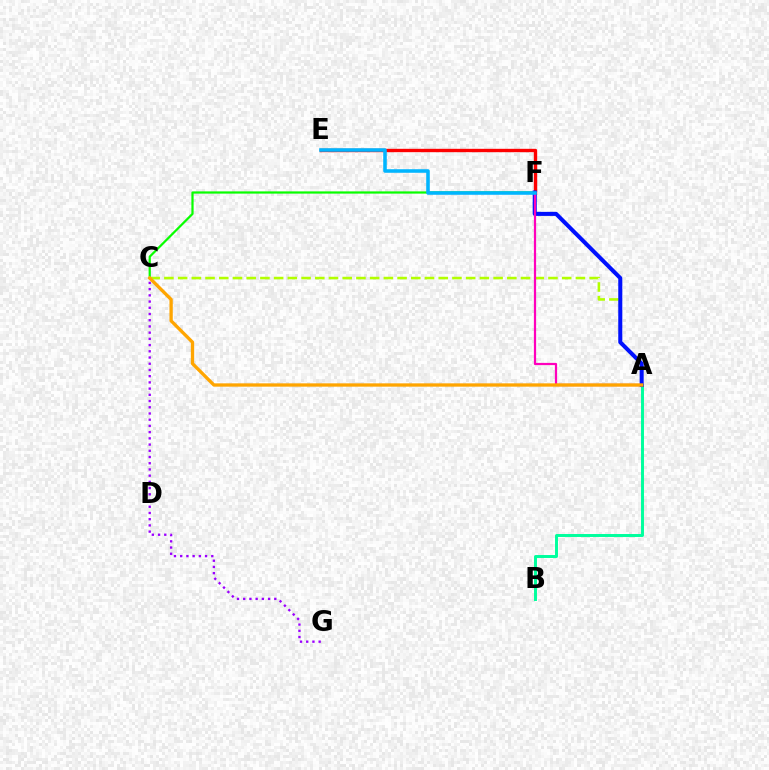{('E', 'F'): [{'color': '#ff0000', 'line_style': 'solid', 'thickness': 2.42}, {'color': '#00b5ff', 'line_style': 'solid', 'thickness': 2.56}], ('A', 'B'): [{'color': '#00ff9d', 'line_style': 'solid', 'thickness': 2.13}], ('C', 'F'): [{'color': '#08ff00', 'line_style': 'solid', 'thickness': 1.6}], ('A', 'C'): [{'color': '#b3ff00', 'line_style': 'dashed', 'thickness': 1.86}, {'color': '#ffa500', 'line_style': 'solid', 'thickness': 2.38}], ('A', 'F'): [{'color': '#0010ff', 'line_style': 'solid', 'thickness': 2.91}, {'color': '#ff00bd', 'line_style': 'solid', 'thickness': 1.6}], ('C', 'G'): [{'color': '#9b00ff', 'line_style': 'dotted', 'thickness': 1.69}]}